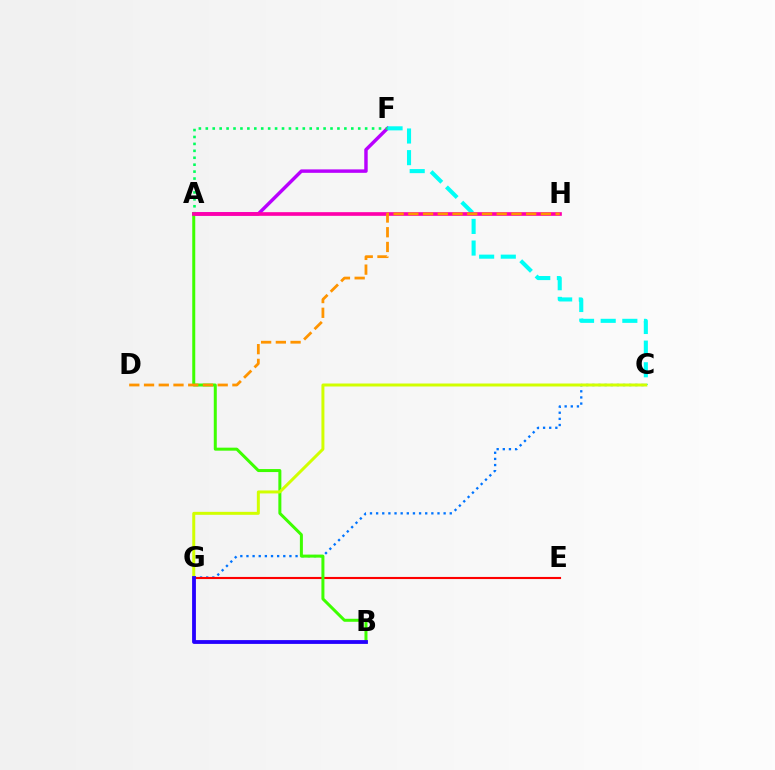{('C', 'G'): [{'color': '#0074ff', 'line_style': 'dotted', 'thickness': 1.67}, {'color': '#d1ff00', 'line_style': 'solid', 'thickness': 2.15}], ('E', 'G'): [{'color': '#ff0000', 'line_style': 'solid', 'thickness': 1.52}], ('A', 'F'): [{'color': '#b900ff', 'line_style': 'solid', 'thickness': 2.48}, {'color': '#00ff5c', 'line_style': 'dotted', 'thickness': 1.88}], ('C', 'F'): [{'color': '#00fff6', 'line_style': 'dashed', 'thickness': 2.94}], ('A', 'B'): [{'color': '#3dff00', 'line_style': 'solid', 'thickness': 2.16}], ('A', 'H'): [{'color': '#ff00ac', 'line_style': 'solid', 'thickness': 2.65}], ('B', 'G'): [{'color': '#2500ff', 'line_style': 'solid', 'thickness': 2.74}], ('D', 'H'): [{'color': '#ff9400', 'line_style': 'dashed', 'thickness': 2.0}]}